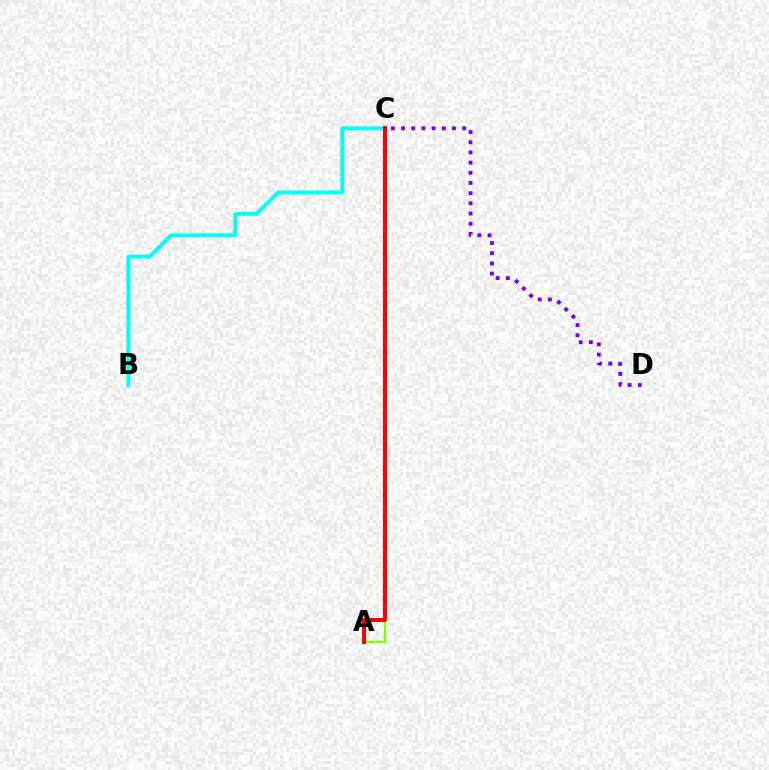{('B', 'C'): [{'color': '#00fff6', 'line_style': 'solid', 'thickness': 2.78}], ('A', 'C'): [{'color': '#84ff00', 'line_style': 'solid', 'thickness': 1.68}, {'color': '#ff0000', 'line_style': 'solid', 'thickness': 2.86}], ('C', 'D'): [{'color': '#7200ff', 'line_style': 'dotted', 'thickness': 2.77}]}